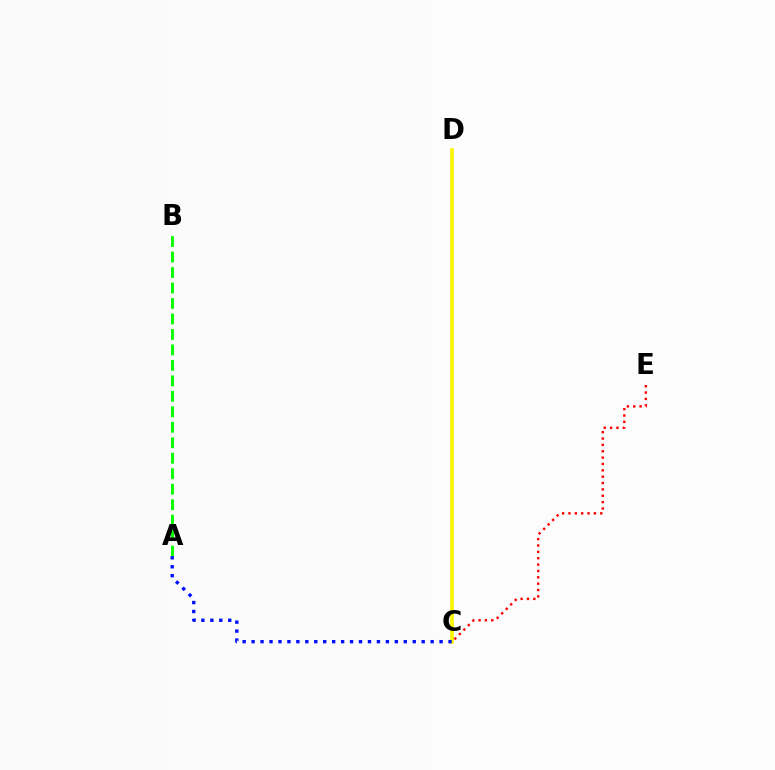{('C', 'D'): [{'color': '#ee00ff', 'line_style': 'dotted', 'thickness': 1.51}, {'color': '#00fff6', 'line_style': 'dashed', 'thickness': 1.74}, {'color': '#fcf500', 'line_style': 'solid', 'thickness': 2.6}], ('A', 'B'): [{'color': '#08ff00', 'line_style': 'dashed', 'thickness': 2.1}], ('A', 'C'): [{'color': '#0010ff', 'line_style': 'dotted', 'thickness': 2.43}], ('C', 'E'): [{'color': '#ff0000', 'line_style': 'dotted', 'thickness': 1.73}]}